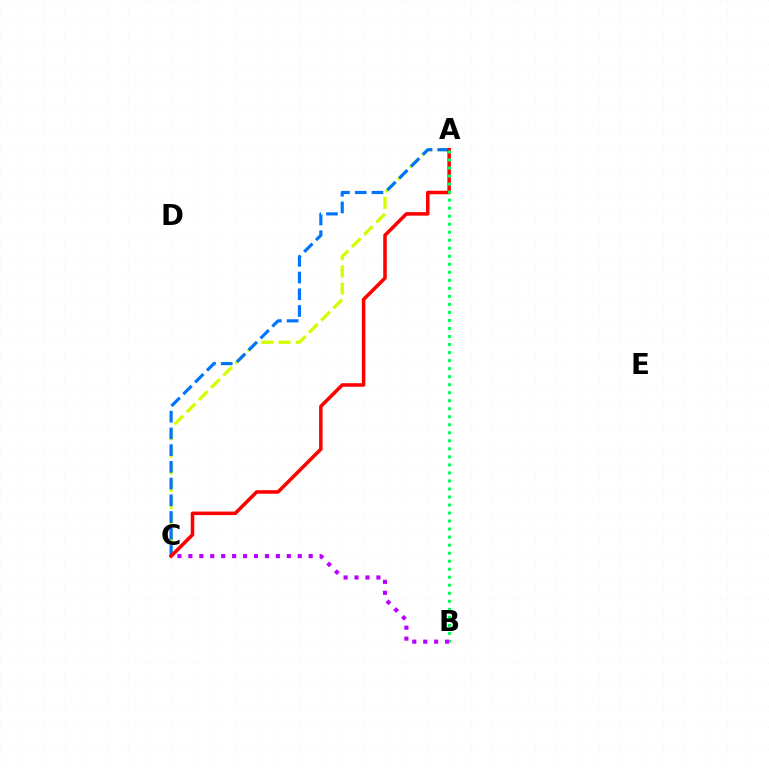{('A', 'C'): [{'color': '#d1ff00', 'line_style': 'dashed', 'thickness': 2.34}, {'color': '#0074ff', 'line_style': 'dashed', 'thickness': 2.27}, {'color': '#ff0000', 'line_style': 'solid', 'thickness': 2.55}], ('A', 'B'): [{'color': '#00ff5c', 'line_style': 'dotted', 'thickness': 2.18}], ('B', 'C'): [{'color': '#b900ff', 'line_style': 'dotted', 'thickness': 2.97}]}